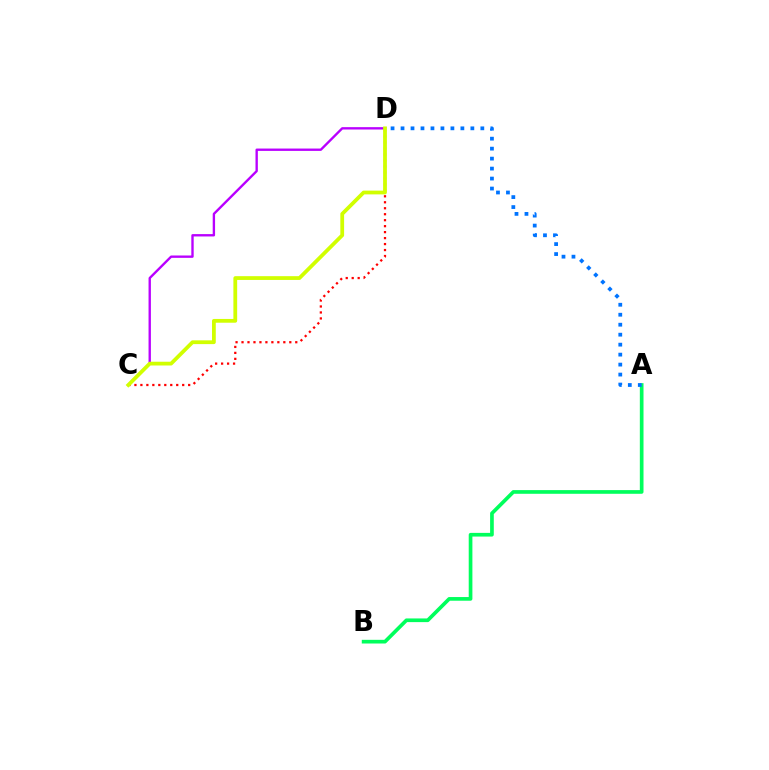{('C', 'D'): [{'color': '#ff0000', 'line_style': 'dotted', 'thickness': 1.62}, {'color': '#b900ff', 'line_style': 'solid', 'thickness': 1.7}, {'color': '#d1ff00', 'line_style': 'solid', 'thickness': 2.72}], ('A', 'B'): [{'color': '#00ff5c', 'line_style': 'solid', 'thickness': 2.65}], ('A', 'D'): [{'color': '#0074ff', 'line_style': 'dotted', 'thickness': 2.71}]}